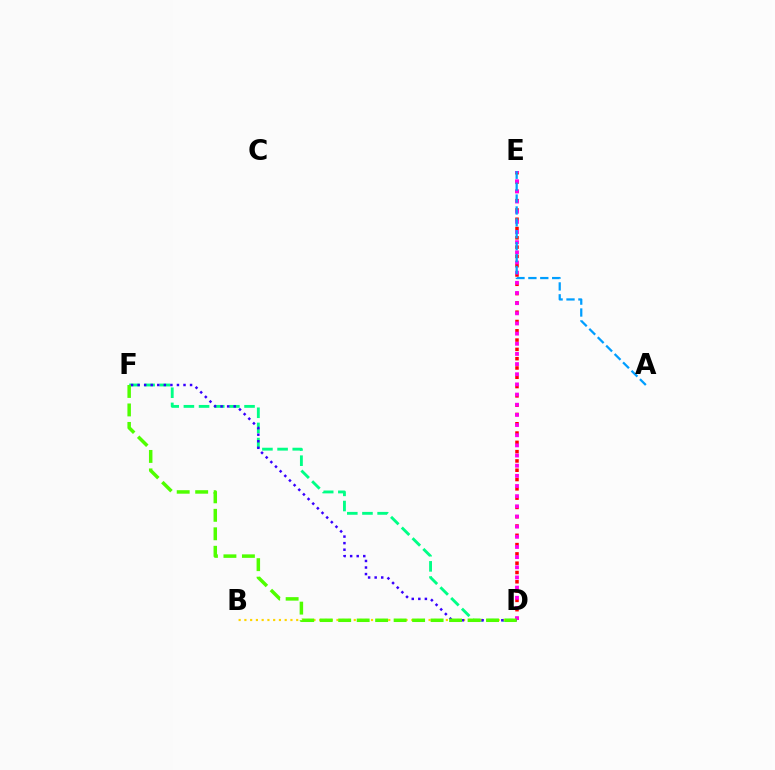{('D', 'F'): [{'color': '#00ff86', 'line_style': 'dashed', 'thickness': 2.06}, {'color': '#3700ff', 'line_style': 'dotted', 'thickness': 1.78}, {'color': '#4fff00', 'line_style': 'dashed', 'thickness': 2.51}], ('B', 'D'): [{'color': '#ffd500', 'line_style': 'dotted', 'thickness': 1.56}], ('D', 'E'): [{'color': '#ff0000', 'line_style': 'dotted', 'thickness': 2.53}, {'color': '#ff00ed', 'line_style': 'dotted', 'thickness': 2.76}], ('A', 'E'): [{'color': '#009eff', 'line_style': 'dashed', 'thickness': 1.62}]}